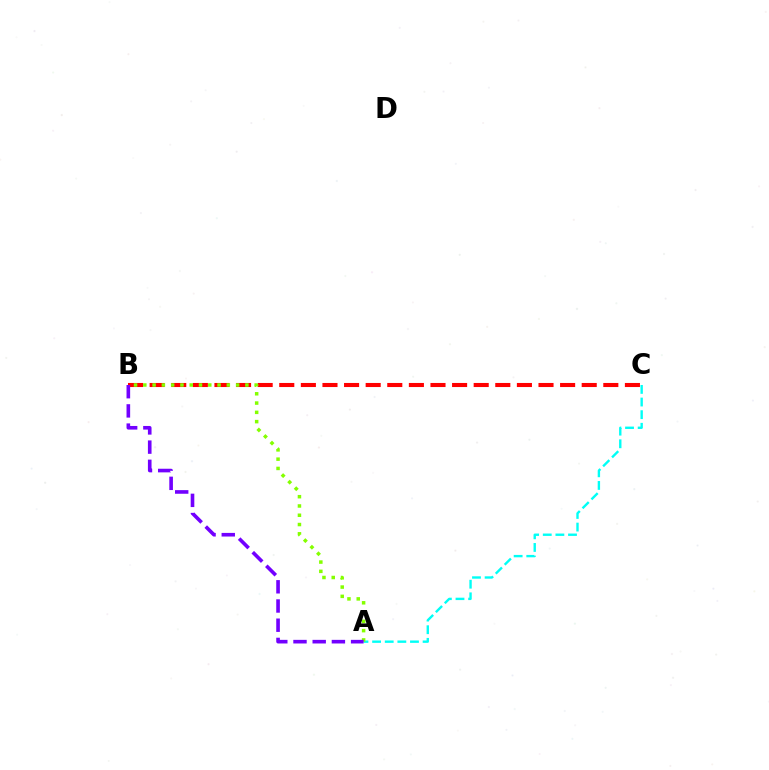{('A', 'C'): [{'color': '#00fff6', 'line_style': 'dashed', 'thickness': 1.72}], ('B', 'C'): [{'color': '#ff0000', 'line_style': 'dashed', 'thickness': 2.93}], ('A', 'B'): [{'color': '#84ff00', 'line_style': 'dotted', 'thickness': 2.52}, {'color': '#7200ff', 'line_style': 'dashed', 'thickness': 2.61}]}